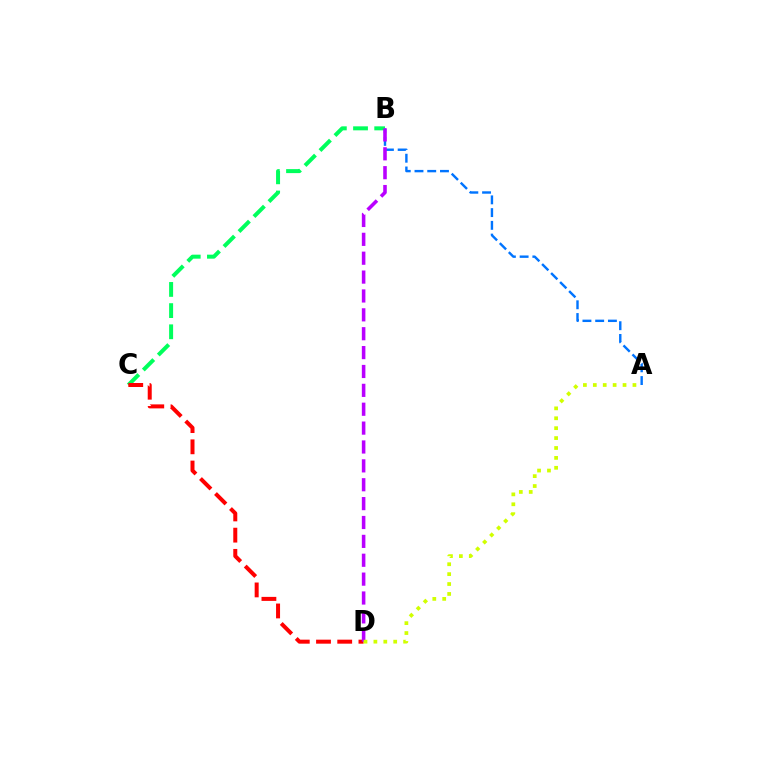{('A', 'B'): [{'color': '#0074ff', 'line_style': 'dashed', 'thickness': 1.73}], ('B', 'C'): [{'color': '#00ff5c', 'line_style': 'dashed', 'thickness': 2.88}], ('C', 'D'): [{'color': '#ff0000', 'line_style': 'dashed', 'thickness': 2.88}], ('B', 'D'): [{'color': '#b900ff', 'line_style': 'dashed', 'thickness': 2.56}], ('A', 'D'): [{'color': '#d1ff00', 'line_style': 'dotted', 'thickness': 2.69}]}